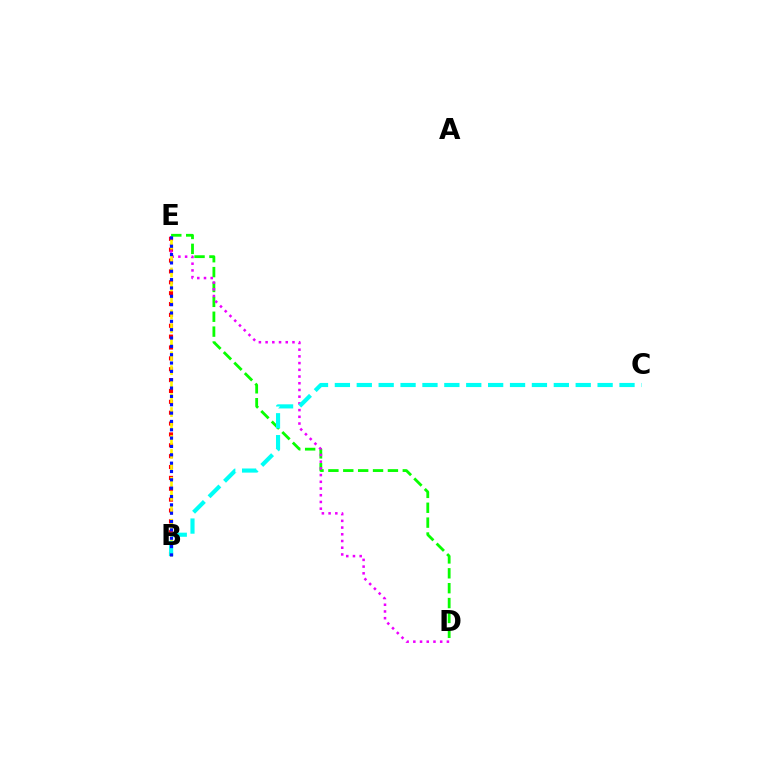{('B', 'E'): [{'color': '#ff0000', 'line_style': 'dotted', 'thickness': 2.95}, {'color': '#fcf500', 'line_style': 'dashed', 'thickness': 1.9}, {'color': '#0010ff', 'line_style': 'dotted', 'thickness': 2.27}], ('D', 'E'): [{'color': '#08ff00', 'line_style': 'dashed', 'thickness': 2.02}, {'color': '#ee00ff', 'line_style': 'dotted', 'thickness': 1.82}], ('B', 'C'): [{'color': '#00fff6', 'line_style': 'dashed', 'thickness': 2.97}]}